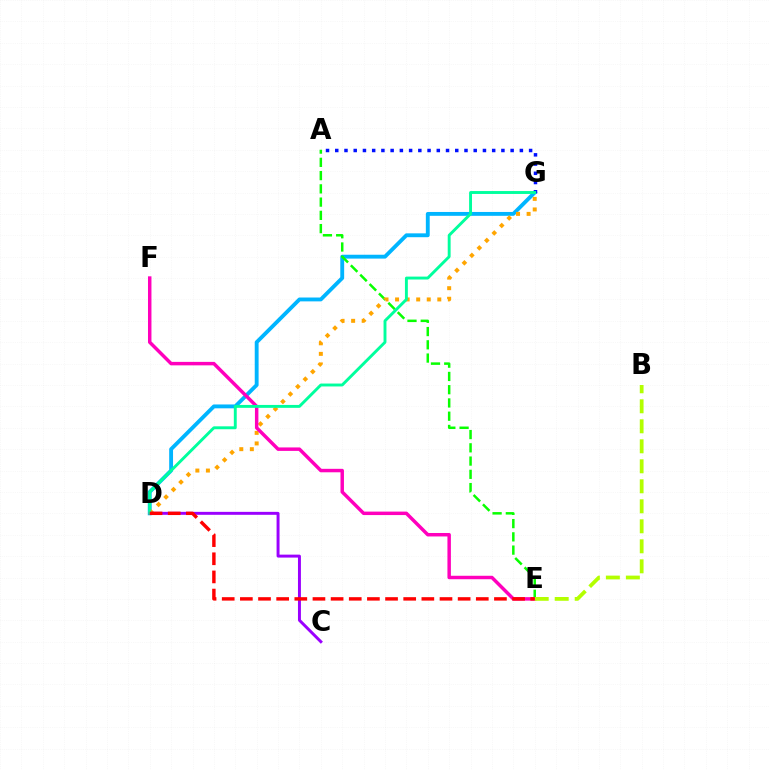{('D', 'G'): [{'color': '#00b5ff', 'line_style': 'solid', 'thickness': 2.78}, {'color': '#ffa500', 'line_style': 'dotted', 'thickness': 2.87}, {'color': '#00ff9d', 'line_style': 'solid', 'thickness': 2.09}], ('A', 'G'): [{'color': '#0010ff', 'line_style': 'dotted', 'thickness': 2.51}], ('A', 'E'): [{'color': '#08ff00', 'line_style': 'dashed', 'thickness': 1.8}], ('E', 'F'): [{'color': '#ff00bd', 'line_style': 'solid', 'thickness': 2.49}], ('C', 'D'): [{'color': '#9b00ff', 'line_style': 'solid', 'thickness': 2.13}], ('B', 'E'): [{'color': '#b3ff00', 'line_style': 'dashed', 'thickness': 2.72}], ('D', 'E'): [{'color': '#ff0000', 'line_style': 'dashed', 'thickness': 2.47}]}